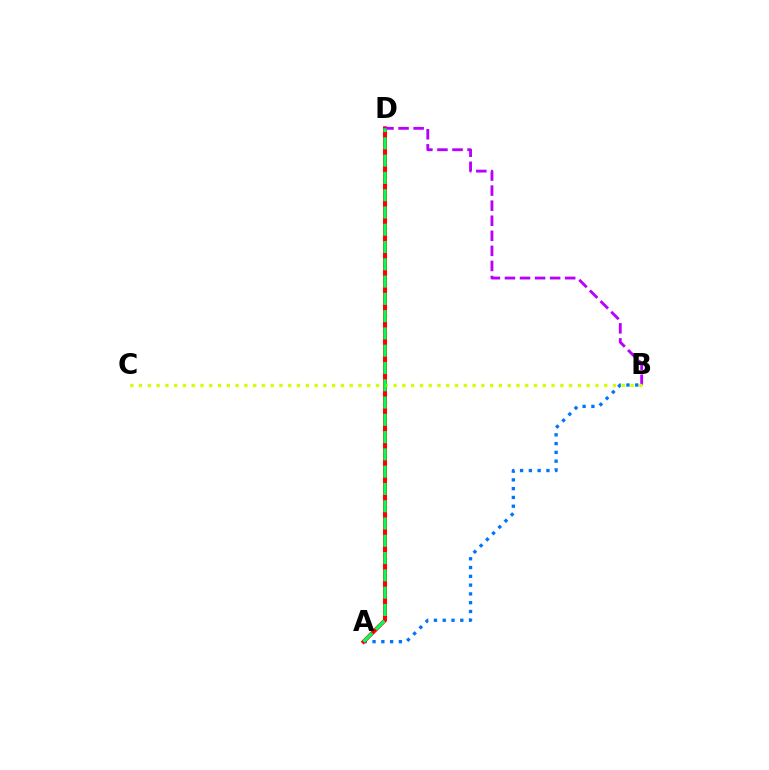{('A', 'B'): [{'color': '#0074ff', 'line_style': 'dotted', 'thickness': 2.39}], ('A', 'D'): [{'color': '#ff0000', 'line_style': 'solid', 'thickness': 2.93}, {'color': '#00ff5c', 'line_style': 'dashed', 'thickness': 2.35}], ('B', 'D'): [{'color': '#b900ff', 'line_style': 'dashed', 'thickness': 2.05}], ('B', 'C'): [{'color': '#d1ff00', 'line_style': 'dotted', 'thickness': 2.38}]}